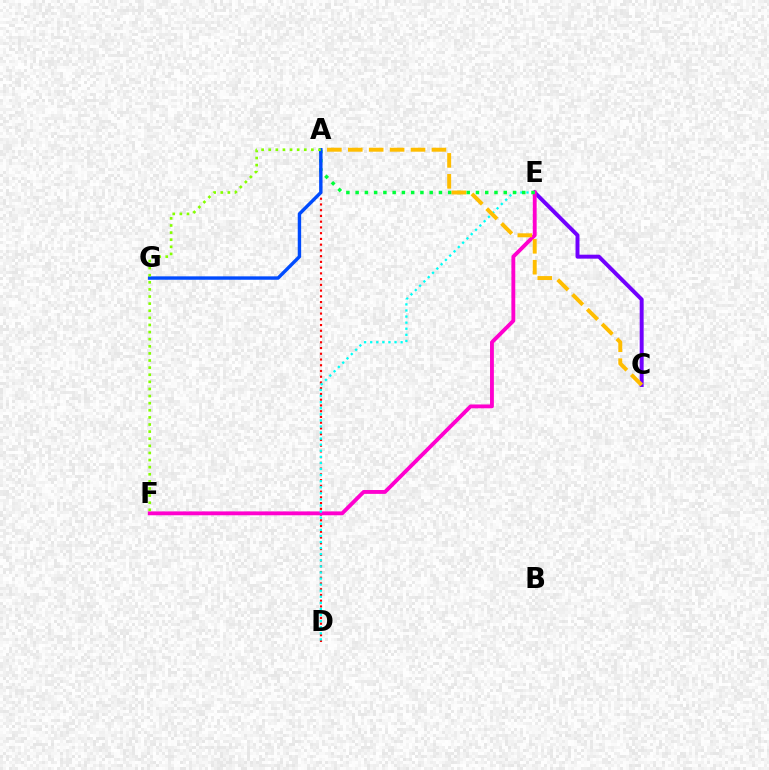{('C', 'E'): [{'color': '#7200ff', 'line_style': 'solid', 'thickness': 2.84}], ('A', 'D'): [{'color': '#ff0000', 'line_style': 'dotted', 'thickness': 1.56}], ('E', 'F'): [{'color': '#ff00cf', 'line_style': 'solid', 'thickness': 2.78}], ('D', 'E'): [{'color': '#00fff6', 'line_style': 'dotted', 'thickness': 1.65}], ('A', 'E'): [{'color': '#00ff39', 'line_style': 'dotted', 'thickness': 2.52}], ('A', 'G'): [{'color': '#004bff', 'line_style': 'solid', 'thickness': 2.45}], ('A', 'C'): [{'color': '#ffbd00', 'line_style': 'dashed', 'thickness': 2.84}], ('A', 'F'): [{'color': '#84ff00', 'line_style': 'dotted', 'thickness': 1.93}]}